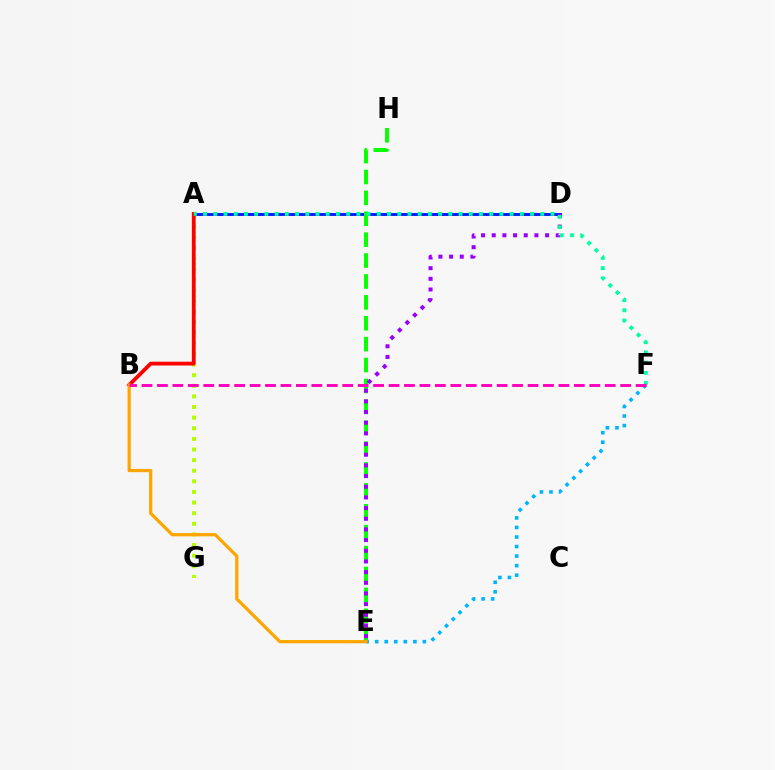{('A', 'D'): [{'color': '#0010ff', 'line_style': 'solid', 'thickness': 2.03}], ('A', 'G'): [{'color': '#b3ff00', 'line_style': 'dotted', 'thickness': 2.88}], ('E', 'H'): [{'color': '#08ff00', 'line_style': 'dashed', 'thickness': 2.84}], ('A', 'B'): [{'color': '#ff0000', 'line_style': 'solid', 'thickness': 2.73}], ('E', 'F'): [{'color': '#00b5ff', 'line_style': 'dotted', 'thickness': 2.59}], ('D', 'E'): [{'color': '#9b00ff', 'line_style': 'dotted', 'thickness': 2.9}], ('A', 'F'): [{'color': '#00ff9d', 'line_style': 'dotted', 'thickness': 2.78}], ('B', 'E'): [{'color': '#ffa500', 'line_style': 'solid', 'thickness': 2.33}], ('B', 'F'): [{'color': '#ff00bd', 'line_style': 'dashed', 'thickness': 2.1}]}